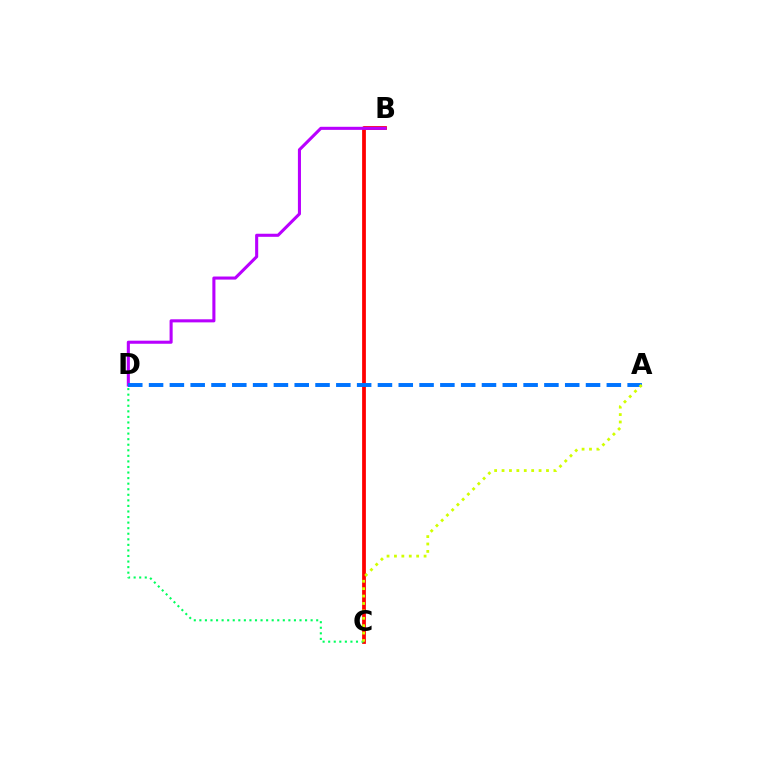{('B', 'C'): [{'color': '#ff0000', 'line_style': 'solid', 'thickness': 2.71}], ('C', 'D'): [{'color': '#00ff5c', 'line_style': 'dotted', 'thickness': 1.51}], ('B', 'D'): [{'color': '#b900ff', 'line_style': 'solid', 'thickness': 2.21}], ('A', 'D'): [{'color': '#0074ff', 'line_style': 'dashed', 'thickness': 2.83}], ('A', 'C'): [{'color': '#d1ff00', 'line_style': 'dotted', 'thickness': 2.01}]}